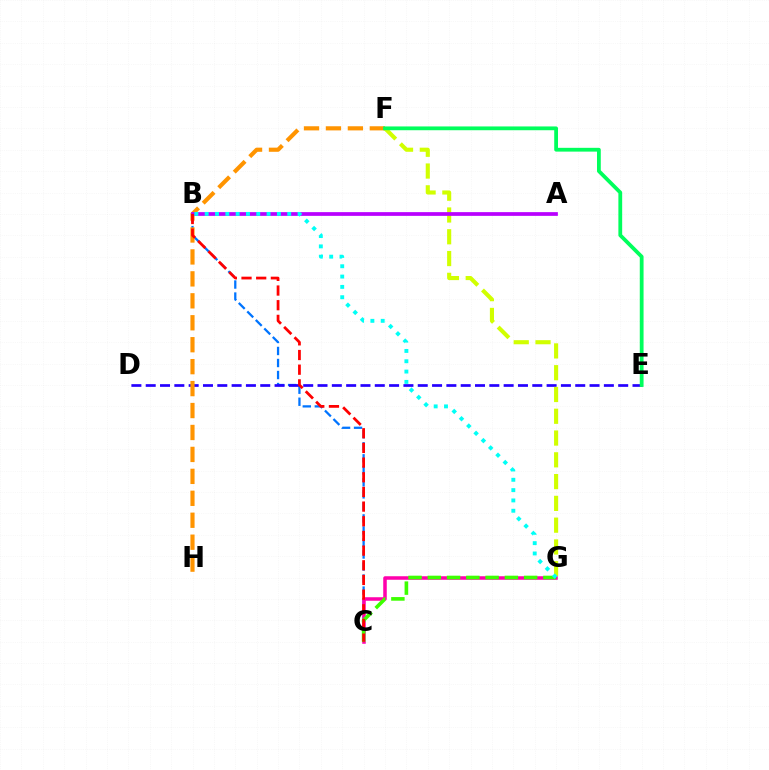{('B', 'C'): [{'color': '#0074ff', 'line_style': 'dashed', 'thickness': 1.63}, {'color': '#ff0000', 'line_style': 'dashed', 'thickness': 1.99}], ('D', 'E'): [{'color': '#2500ff', 'line_style': 'dashed', 'thickness': 1.95}], ('F', 'H'): [{'color': '#ff9400', 'line_style': 'dashed', 'thickness': 2.98}], ('F', 'G'): [{'color': '#d1ff00', 'line_style': 'dashed', 'thickness': 2.96}], ('A', 'B'): [{'color': '#b900ff', 'line_style': 'solid', 'thickness': 2.68}], ('C', 'G'): [{'color': '#ff00ac', 'line_style': 'solid', 'thickness': 2.54}, {'color': '#3dff00', 'line_style': 'dashed', 'thickness': 2.62}], ('E', 'F'): [{'color': '#00ff5c', 'line_style': 'solid', 'thickness': 2.73}], ('B', 'G'): [{'color': '#00fff6', 'line_style': 'dotted', 'thickness': 2.8}]}